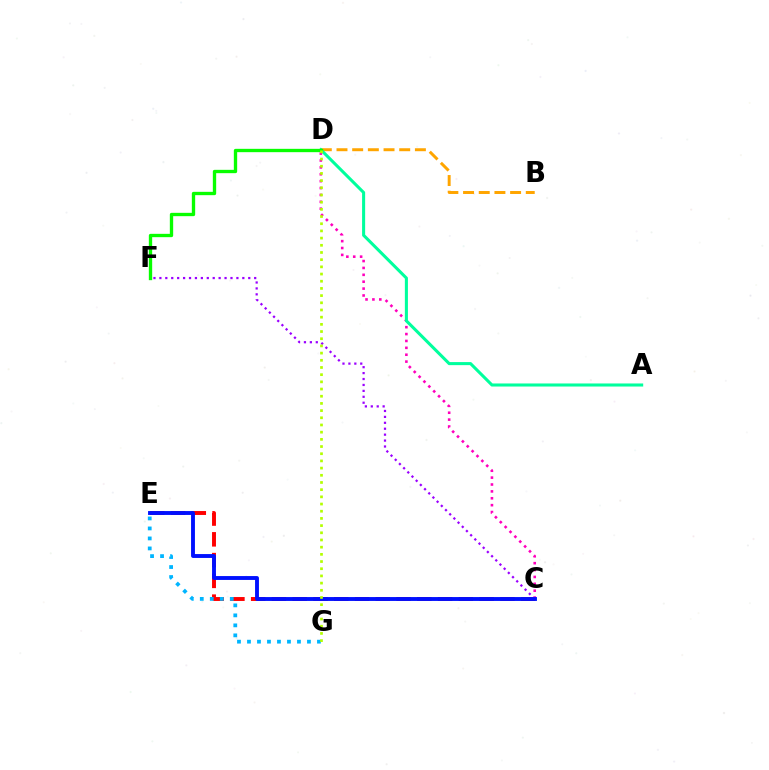{('C', 'E'): [{'color': '#ff0000', 'line_style': 'dashed', 'thickness': 2.82}, {'color': '#0010ff', 'line_style': 'solid', 'thickness': 2.79}], ('E', 'G'): [{'color': '#00b5ff', 'line_style': 'dotted', 'thickness': 2.72}], ('C', 'D'): [{'color': '#ff00bd', 'line_style': 'dotted', 'thickness': 1.87}], ('B', 'D'): [{'color': '#ffa500', 'line_style': 'dashed', 'thickness': 2.13}], ('C', 'F'): [{'color': '#9b00ff', 'line_style': 'dotted', 'thickness': 1.61}], ('A', 'D'): [{'color': '#00ff9d', 'line_style': 'solid', 'thickness': 2.2}], ('D', 'F'): [{'color': '#08ff00', 'line_style': 'solid', 'thickness': 2.4}], ('D', 'G'): [{'color': '#b3ff00', 'line_style': 'dotted', 'thickness': 1.95}]}